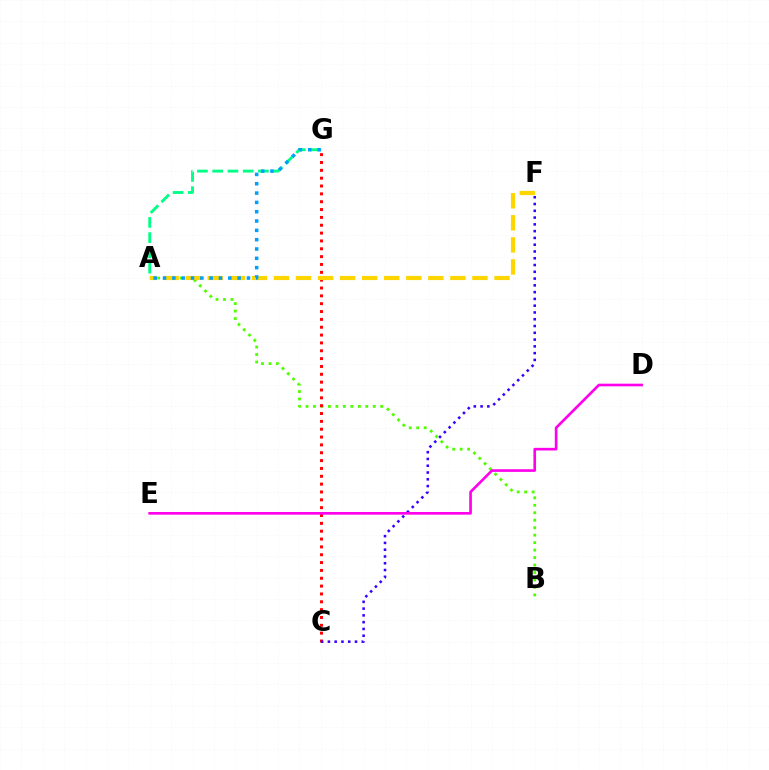{('A', 'B'): [{'color': '#4fff00', 'line_style': 'dotted', 'thickness': 2.03}], ('C', 'G'): [{'color': '#ff0000', 'line_style': 'dotted', 'thickness': 2.13}], ('C', 'F'): [{'color': '#3700ff', 'line_style': 'dotted', 'thickness': 1.84}], ('A', 'G'): [{'color': '#00ff86', 'line_style': 'dashed', 'thickness': 2.07}, {'color': '#009eff', 'line_style': 'dotted', 'thickness': 2.53}], ('A', 'F'): [{'color': '#ffd500', 'line_style': 'dashed', 'thickness': 3.0}], ('D', 'E'): [{'color': '#ff00ed', 'line_style': 'solid', 'thickness': 1.91}]}